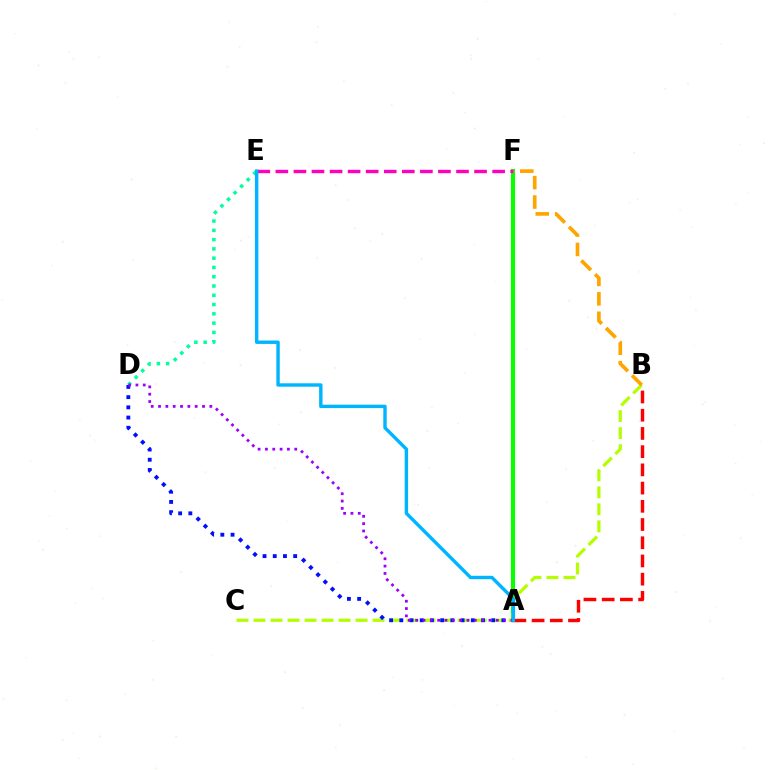{('A', 'F'): [{'color': '#08ff00', 'line_style': 'solid', 'thickness': 2.98}], ('D', 'E'): [{'color': '#00ff9d', 'line_style': 'dotted', 'thickness': 2.52}], ('B', 'C'): [{'color': '#b3ff00', 'line_style': 'dashed', 'thickness': 2.31}], ('A', 'B'): [{'color': '#ff0000', 'line_style': 'dashed', 'thickness': 2.47}], ('A', 'D'): [{'color': '#0010ff', 'line_style': 'dotted', 'thickness': 2.77}, {'color': '#9b00ff', 'line_style': 'dotted', 'thickness': 1.99}], ('B', 'F'): [{'color': '#ffa500', 'line_style': 'dashed', 'thickness': 2.64}], ('E', 'F'): [{'color': '#ff00bd', 'line_style': 'dashed', 'thickness': 2.45}], ('A', 'E'): [{'color': '#00b5ff', 'line_style': 'solid', 'thickness': 2.45}]}